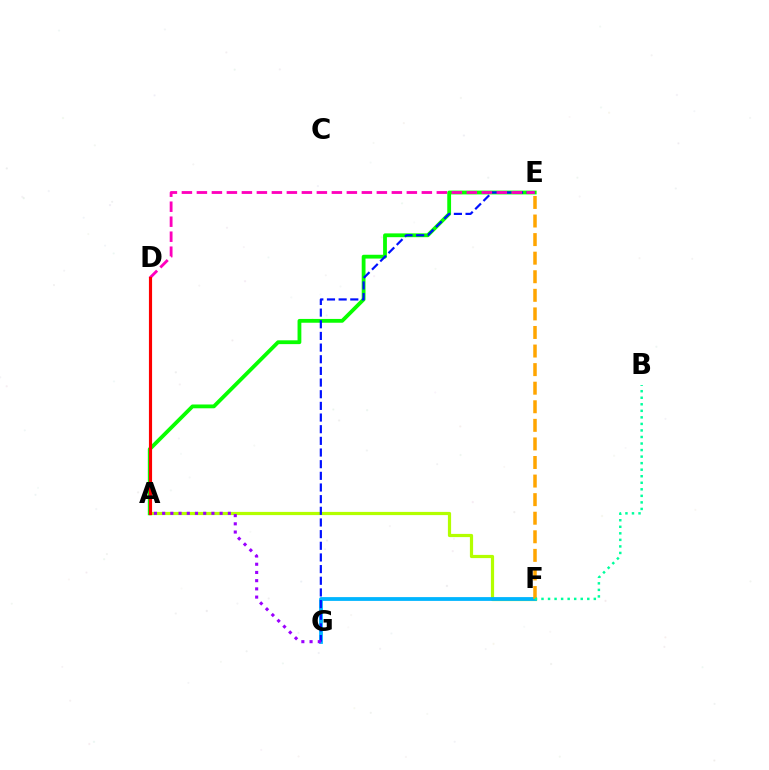{('A', 'F'): [{'color': '#b3ff00', 'line_style': 'solid', 'thickness': 2.3}], ('F', 'G'): [{'color': '#00b5ff', 'line_style': 'solid', 'thickness': 2.73}], ('A', 'E'): [{'color': '#08ff00', 'line_style': 'solid', 'thickness': 2.74}], ('E', 'G'): [{'color': '#0010ff', 'line_style': 'dashed', 'thickness': 1.58}], ('A', 'G'): [{'color': '#9b00ff', 'line_style': 'dotted', 'thickness': 2.23}], ('D', 'E'): [{'color': '#ff00bd', 'line_style': 'dashed', 'thickness': 2.04}], ('E', 'F'): [{'color': '#ffa500', 'line_style': 'dashed', 'thickness': 2.52}], ('B', 'F'): [{'color': '#00ff9d', 'line_style': 'dotted', 'thickness': 1.78}], ('A', 'D'): [{'color': '#ff0000', 'line_style': 'solid', 'thickness': 2.27}]}